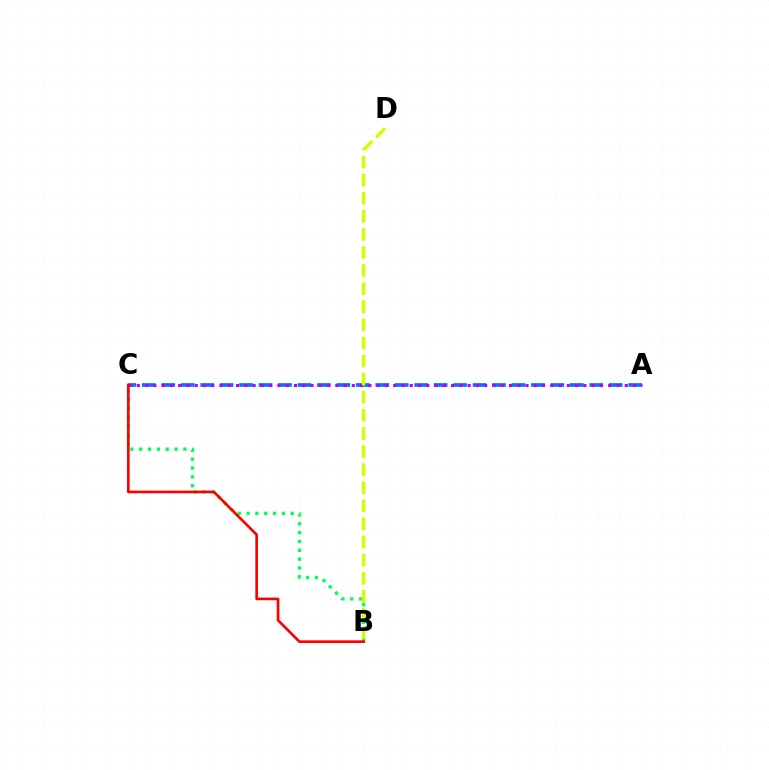{('B', 'C'): [{'color': '#00ff5c', 'line_style': 'dotted', 'thickness': 2.4}, {'color': '#ff0000', 'line_style': 'solid', 'thickness': 1.92}], ('A', 'C'): [{'color': '#0074ff', 'line_style': 'dashed', 'thickness': 2.64}, {'color': '#b900ff', 'line_style': 'dotted', 'thickness': 2.25}], ('B', 'D'): [{'color': '#d1ff00', 'line_style': 'dashed', 'thickness': 2.46}]}